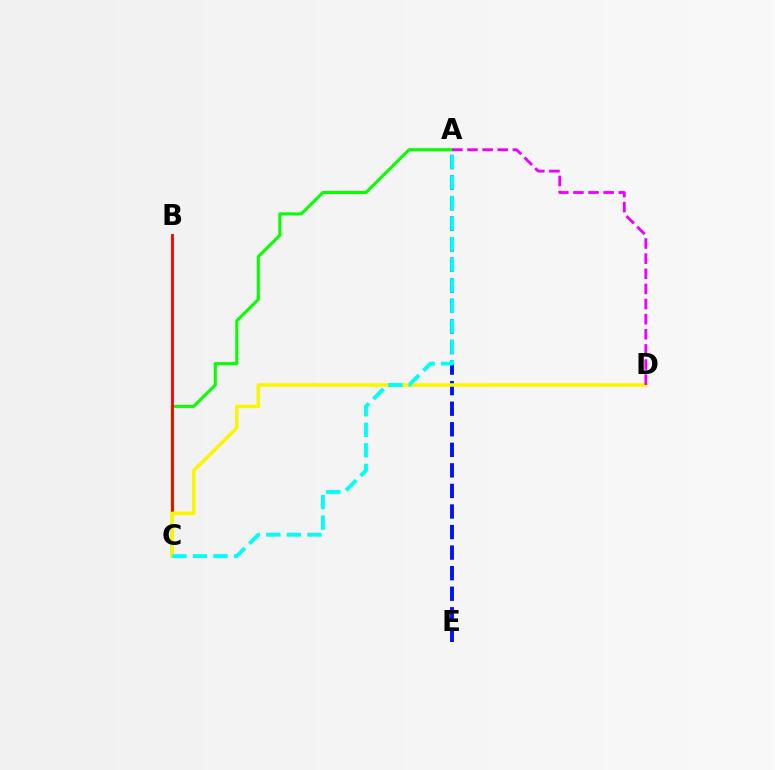{('A', 'E'): [{'color': '#0010ff', 'line_style': 'dashed', 'thickness': 2.79}], ('A', 'C'): [{'color': '#08ff00', 'line_style': 'solid', 'thickness': 2.21}, {'color': '#00fff6', 'line_style': 'dashed', 'thickness': 2.79}], ('B', 'C'): [{'color': '#ff0000', 'line_style': 'solid', 'thickness': 2.06}], ('C', 'D'): [{'color': '#fcf500', 'line_style': 'solid', 'thickness': 2.54}], ('A', 'D'): [{'color': '#ee00ff', 'line_style': 'dashed', 'thickness': 2.05}]}